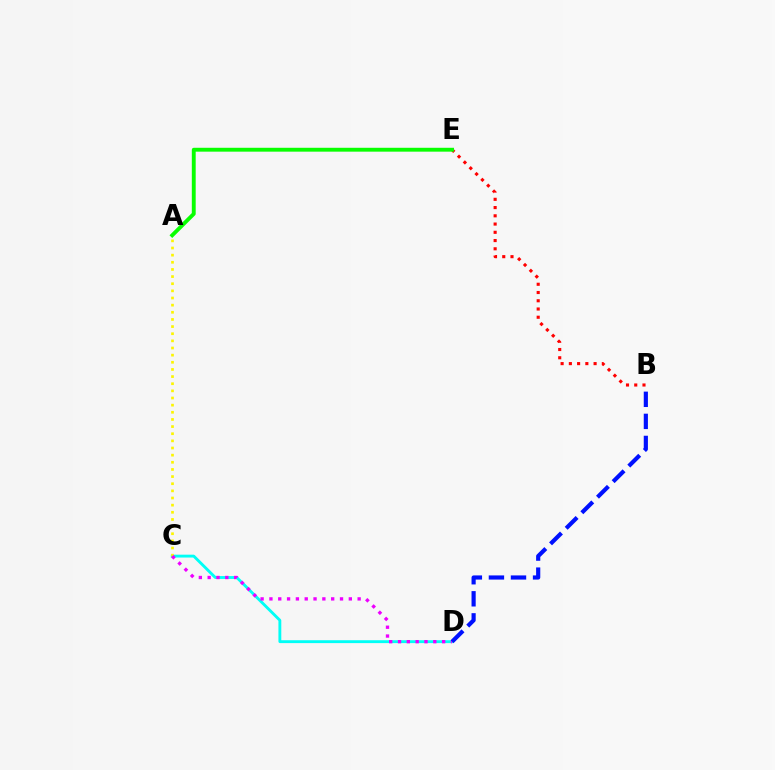{('B', 'E'): [{'color': '#ff0000', 'line_style': 'dotted', 'thickness': 2.24}], ('A', 'E'): [{'color': '#08ff00', 'line_style': 'solid', 'thickness': 2.79}], ('C', 'D'): [{'color': '#00fff6', 'line_style': 'solid', 'thickness': 2.06}, {'color': '#ee00ff', 'line_style': 'dotted', 'thickness': 2.4}], ('A', 'C'): [{'color': '#fcf500', 'line_style': 'dotted', 'thickness': 1.94}], ('B', 'D'): [{'color': '#0010ff', 'line_style': 'dashed', 'thickness': 3.0}]}